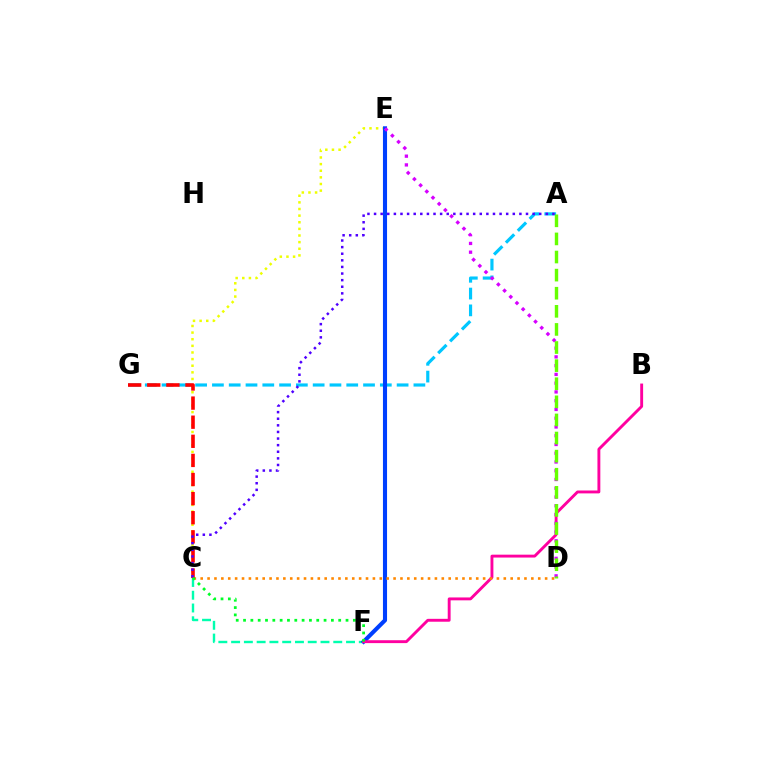{('C', 'E'): [{'color': '#eeff00', 'line_style': 'dotted', 'thickness': 1.8}], ('C', 'F'): [{'color': '#00ffaf', 'line_style': 'dashed', 'thickness': 1.73}, {'color': '#00ff27', 'line_style': 'dotted', 'thickness': 1.99}], ('A', 'G'): [{'color': '#00c7ff', 'line_style': 'dashed', 'thickness': 2.28}], ('E', 'F'): [{'color': '#003fff', 'line_style': 'solid', 'thickness': 2.95}], ('B', 'F'): [{'color': '#ff00a0', 'line_style': 'solid', 'thickness': 2.08}], ('C', 'D'): [{'color': '#ff8800', 'line_style': 'dotted', 'thickness': 1.87}], ('D', 'E'): [{'color': '#d600ff', 'line_style': 'dotted', 'thickness': 2.38}], ('C', 'G'): [{'color': '#ff0000', 'line_style': 'dashed', 'thickness': 2.6}], ('A', 'C'): [{'color': '#4f00ff', 'line_style': 'dotted', 'thickness': 1.79}], ('A', 'D'): [{'color': '#66ff00', 'line_style': 'dashed', 'thickness': 2.46}]}